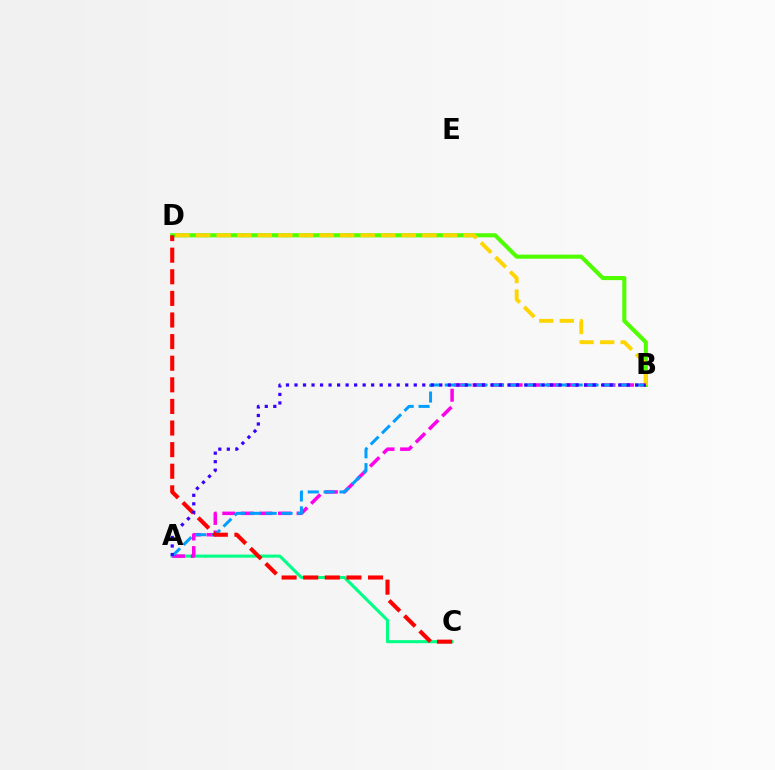{('A', 'C'): [{'color': '#00ff86', 'line_style': 'solid', 'thickness': 2.21}], ('B', 'D'): [{'color': '#4fff00', 'line_style': 'solid', 'thickness': 2.94}, {'color': '#ffd500', 'line_style': 'dashed', 'thickness': 2.8}], ('A', 'B'): [{'color': '#ff00ed', 'line_style': 'dashed', 'thickness': 2.52}, {'color': '#009eff', 'line_style': 'dashed', 'thickness': 2.16}, {'color': '#3700ff', 'line_style': 'dotted', 'thickness': 2.31}], ('C', 'D'): [{'color': '#ff0000', 'line_style': 'dashed', 'thickness': 2.94}]}